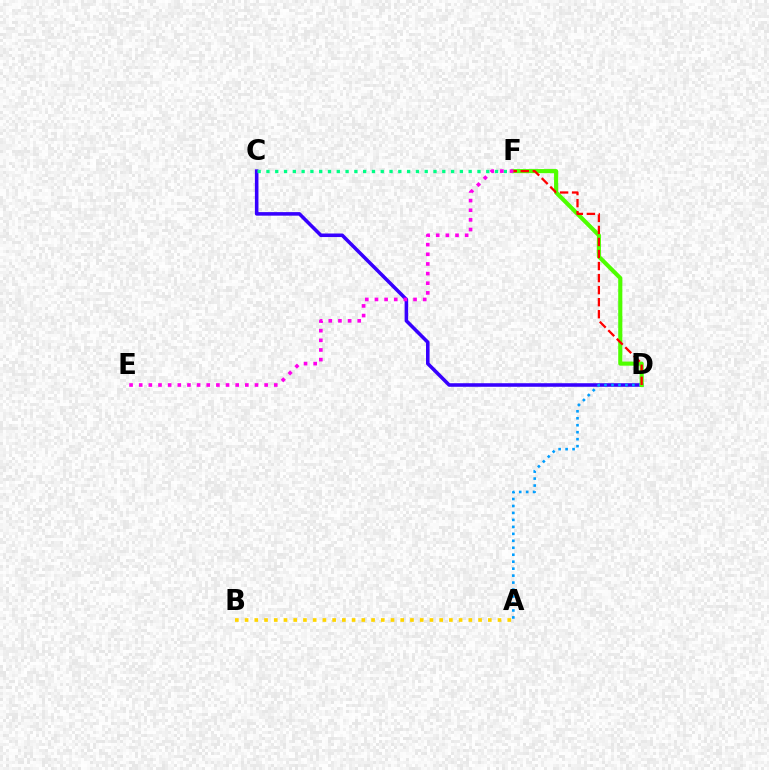{('A', 'B'): [{'color': '#ffd500', 'line_style': 'dotted', 'thickness': 2.64}], ('C', 'D'): [{'color': '#3700ff', 'line_style': 'solid', 'thickness': 2.56}], ('C', 'F'): [{'color': '#00ff86', 'line_style': 'dotted', 'thickness': 2.39}], ('A', 'D'): [{'color': '#009eff', 'line_style': 'dotted', 'thickness': 1.89}], ('D', 'F'): [{'color': '#4fff00', 'line_style': 'solid', 'thickness': 2.96}, {'color': '#ff0000', 'line_style': 'dashed', 'thickness': 1.64}], ('E', 'F'): [{'color': '#ff00ed', 'line_style': 'dotted', 'thickness': 2.62}]}